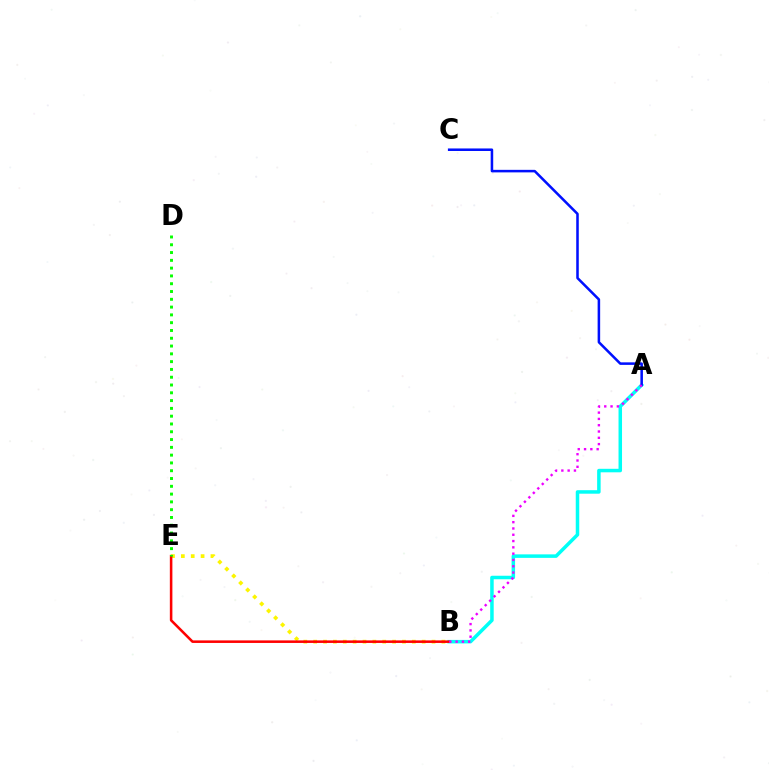{('A', 'B'): [{'color': '#00fff6', 'line_style': 'solid', 'thickness': 2.52}, {'color': '#ee00ff', 'line_style': 'dotted', 'thickness': 1.71}], ('B', 'E'): [{'color': '#fcf500', 'line_style': 'dotted', 'thickness': 2.68}, {'color': '#ff0000', 'line_style': 'solid', 'thickness': 1.83}], ('D', 'E'): [{'color': '#08ff00', 'line_style': 'dotted', 'thickness': 2.12}], ('A', 'C'): [{'color': '#0010ff', 'line_style': 'solid', 'thickness': 1.83}]}